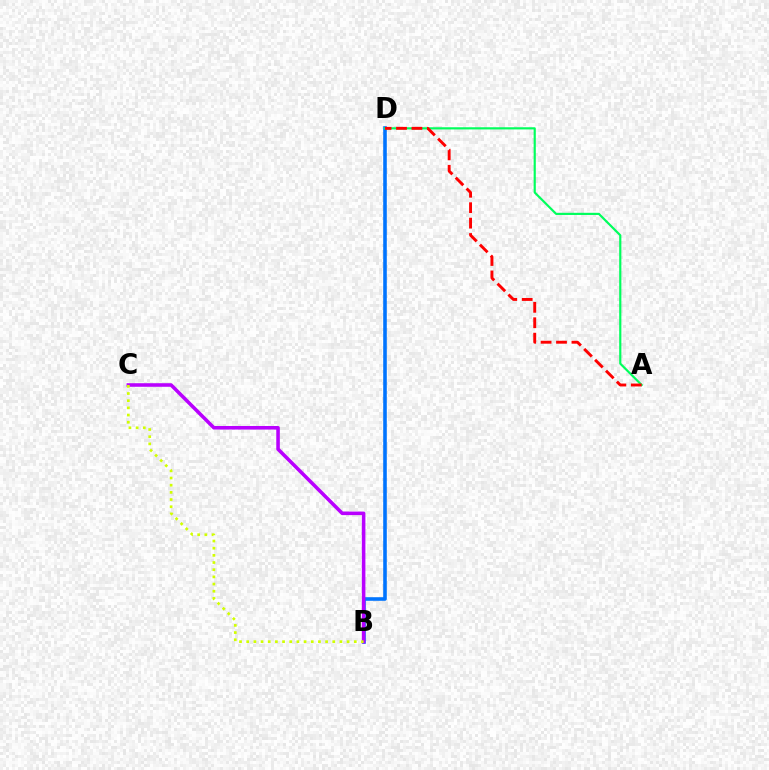{('B', 'D'): [{'color': '#0074ff', 'line_style': 'solid', 'thickness': 2.58}], ('A', 'D'): [{'color': '#00ff5c', 'line_style': 'solid', 'thickness': 1.56}, {'color': '#ff0000', 'line_style': 'dashed', 'thickness': 2.09}], ('B', 'C'): [{'color': '#b900ff', 'line_style': 'solid', 'thickness': 2.56}, {'color': '#d1ff00', 'line_style': 'dotted', 'thickness': 1.95}]}